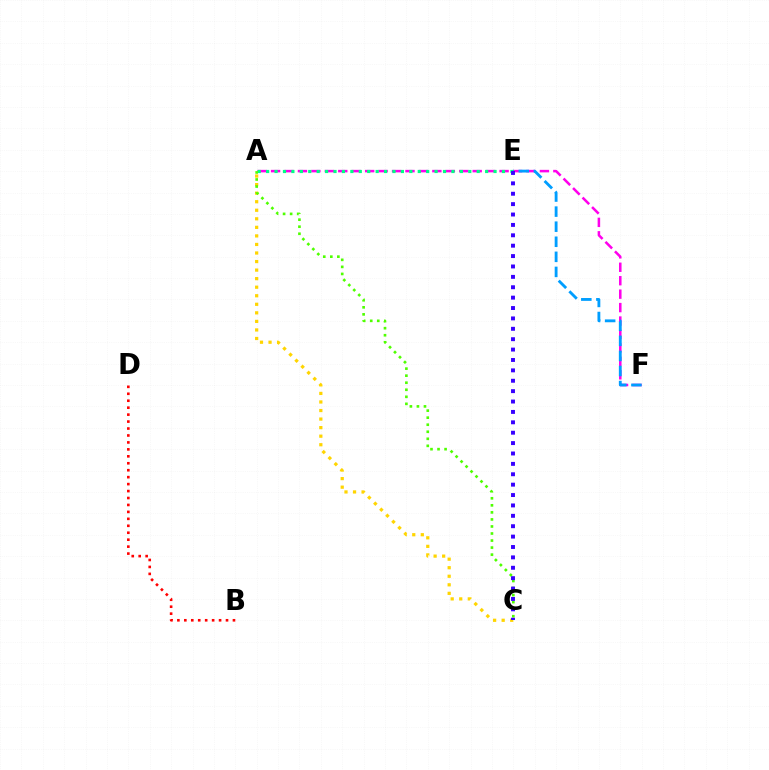{('A', 'F'): [{'color': '#ff00ed', 'line_style': 'dashed', 'thickness': 1.83}], ('A', 'E'): [{'color': '#00ff86', 'line_style': 'dotted', 'thickness': 2.29}], ('B', 'D'): [{'color': '#ff0000', 'line_style': 'dotted', 'thickness': 1.89}], ('E', 'F'): [{'color': '#009eff', 'line_style': 'dashed', 'thickness': 2.05}], ('A', 'C'): [{'color': '#ffd500', 'line_style': 'dotted', 'thickness': 2.32}, {'color': '#4fff00', 'line_style': 'dotted', 'thickness': 1.91}], ('C', 'E'): [{'color': '#3700ff', 'line_style': 'dotted', 'thickness': 2.82}]}